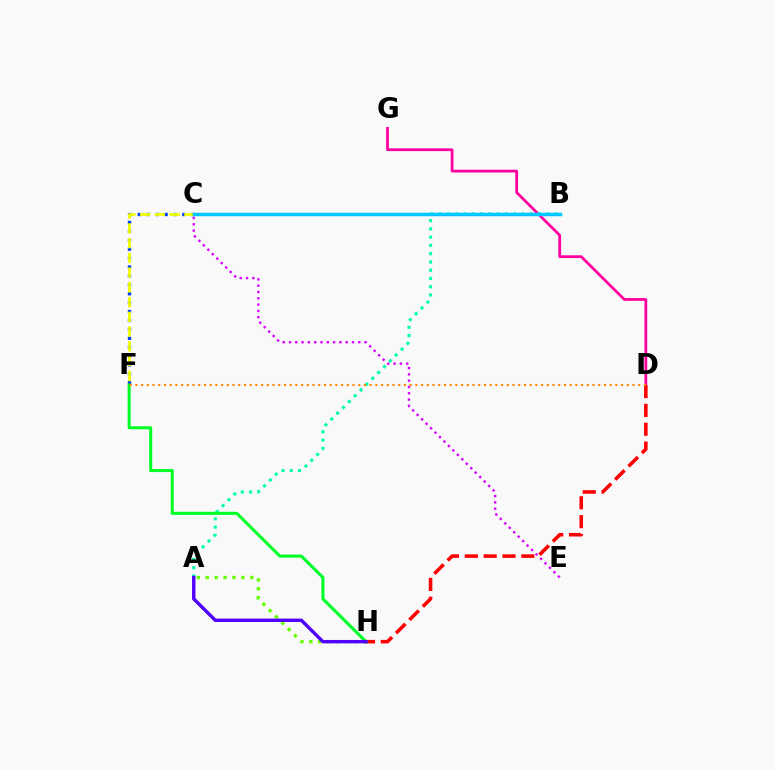{('D', 'G'): [{'color': '#ff00a0', 'line_style': 'solid', 'thickness': 1.99}], ('A', 'H'): [{'color': '#66ff00', 'line_style': 'dotted', 'thickness': 2.42}, {'color': '#4f00ff', 'line_style': 'solid', 'thickness': 2.44}], ('C', 'E'): [{'color': '#d600ff', 'line_style': 'dotted', 'thickness': 1.71}], ('A', 'B'): [{'color': '#00ffaf', 'line_style': 'dotted', 'thickness': 2.24}], ('C', 'F'): [{'color': '#003fff', 'line_style': 'dotted', 'thickness': 2.42}, {'color': '#eeff00', 'line_style': 'dashed', 'thickness': 2.0}], ('D', 'H'): [{'color': '#ff0000', 'line_style': 'dashed', 'thickness': 2.56}], ('F', 'H'): [{'color': '#00ff27', 'line_style': 'solid', 'thickness': 2.2}], ('D', 'F'): [{'color': '#ff8800', 'line_style': 'dotted', 'thickness': 1.55}], ('B', 'C'): [{'color': '#00c7ff', 'line_style': 'solid', 'thickness': 2.51}]}